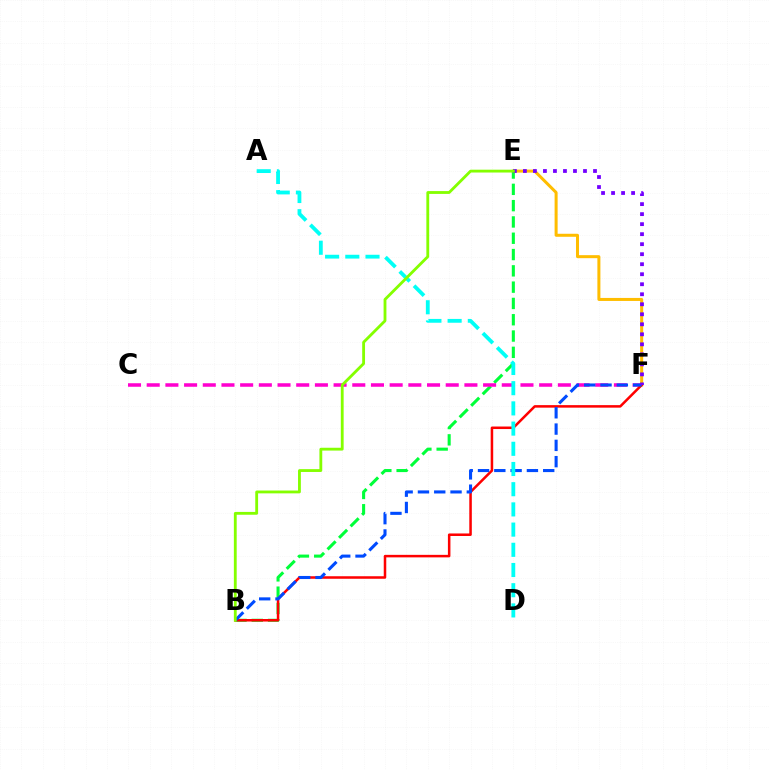{('E', 'F'): [{'color': '#ffbd00', 'line_style': 'solid', 'thickness': 2.17}, {'color': '#7200ff', 'line_style': 'dotted', 'thickness': 2.72}], ('B', 'E'): [{'color': '#00ff39', 'line_style': 'dashed', 'thickness': 2.21}, {'color': '#84ff00', 'line_style': 'solid', 'thickness': 2.04}], ('C', 'F'): [{'color': '#ff00cf', 'line_style': 'dashed', 'thickness': 2.54}], ('B', 'F'): [{'color': '#ff0000', 'line_style': 'solid', 'thickness': 1.82}, {'color': '#004bff', 'line_style': 'dashed', 'thickness': 2.21}], ('A', 'D'): [{'color': '#00fff6', 'line_style': 'dashed', 'thickness': 2.74}]}